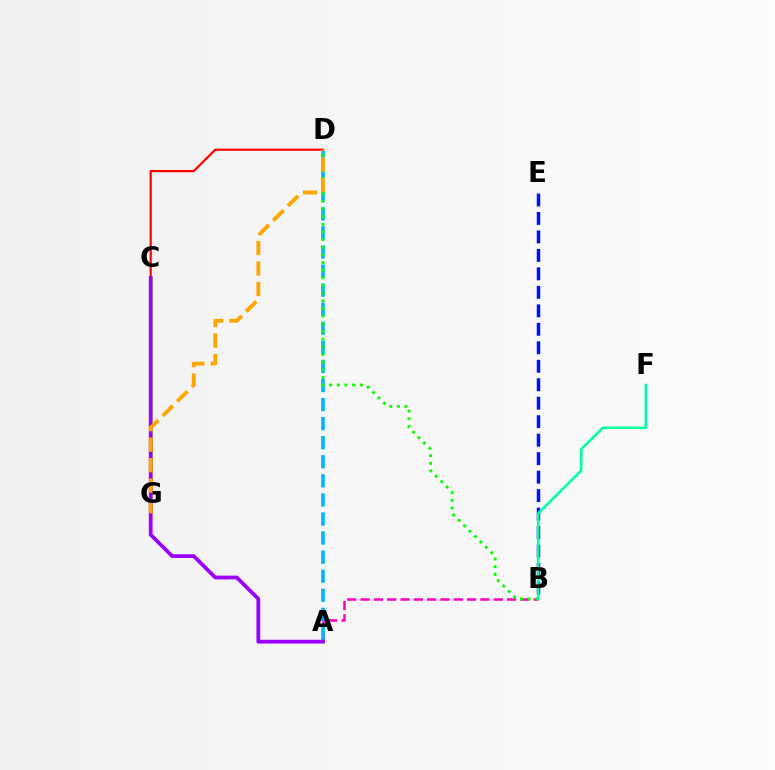{('A', 'B'): [{'color': '#ff00bd', 'line_style': 'dashed', 'thickness': 1.81}], ('A', 'D'): [{'color': '#00b5ff', 'line_style': 'dashed', 'thickness': 2.59}], ('C', 'D'): [{'color': '#ff0000', 'line_style': 'solid', 'thickness': 1.59}], ('C', 'G'): [{'color': '#b3ff00', 'line_style': 'solid', 'thickness': 2.03}], ('B', 'E'): [{'color': '#0010ff', 'line_style': 'dashed', 'thickness': 2.51}], ('A', 'C'): [{'color': '#9b00ff', 'line_style': 'solid', 'thickness': 2.7}], ('B', 'D'): [{'color': '#08ff00', 'line_style': 'dotted', 'thickness': 2.08}], ('B', 'F'): [{'color': '#00ff9d', 'line_style': 'solid', 'thickness': 1.84}], ('D', 'G'): [{'color': '#ffa500', 'line_style': 'dashed', 'thickness': 2.79}]}